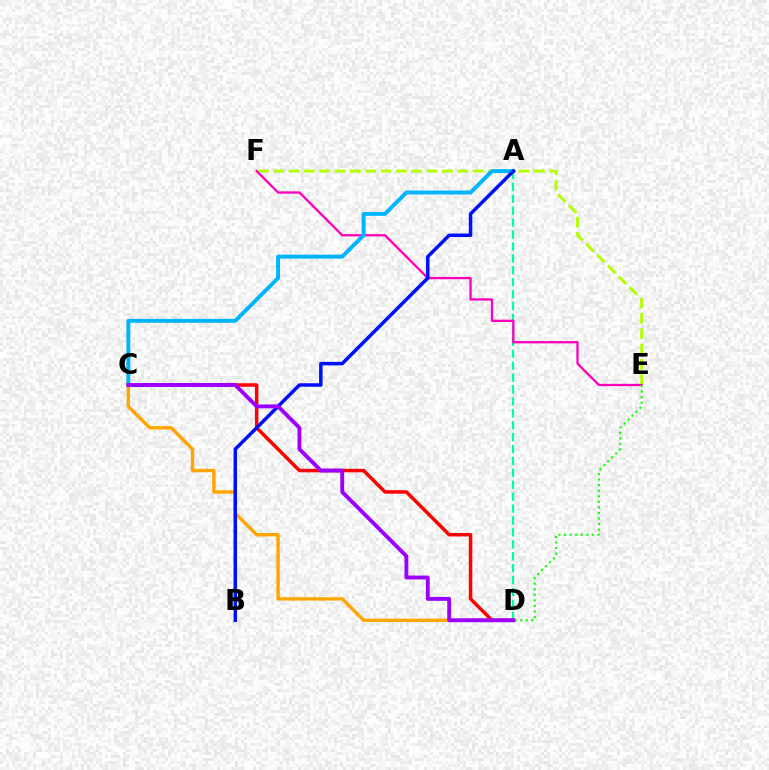{('E', 'F'): [{'color': '#b3ff00', 'line_style': 'dashed', 'thickness': 2.08}, {'color': '#ff00bd', 'line_style': 'solid', 'thickness': 1.67}], ('A', 'D'): [{'color': '#00ff9d', 'line_style': 'dashed', 'thickness': 1.62}], ('C', 'D'): [{'color': '#ff0000', 'line_style': 'solid', 'thickness': 2.51}, {'color': '#ffa500', 'line_style': 'solid', 'thickness': 2.44}, {'color': '#9b00ff', 'line_style': 'solid', 'thickness': 2.79}], ('A', 'C'): [{'color': '#00b5ff', 'line_style': 'solid', 'thickness': 2.83}], ('D', 'E'): [{'color': '#08ff00', 'line_style': 'dotted', 'thickness': 1.51}], ('A', 'B'): [{'color': '#0010ff', 'line_style': 'solid', 'thickness': 2.53}]}